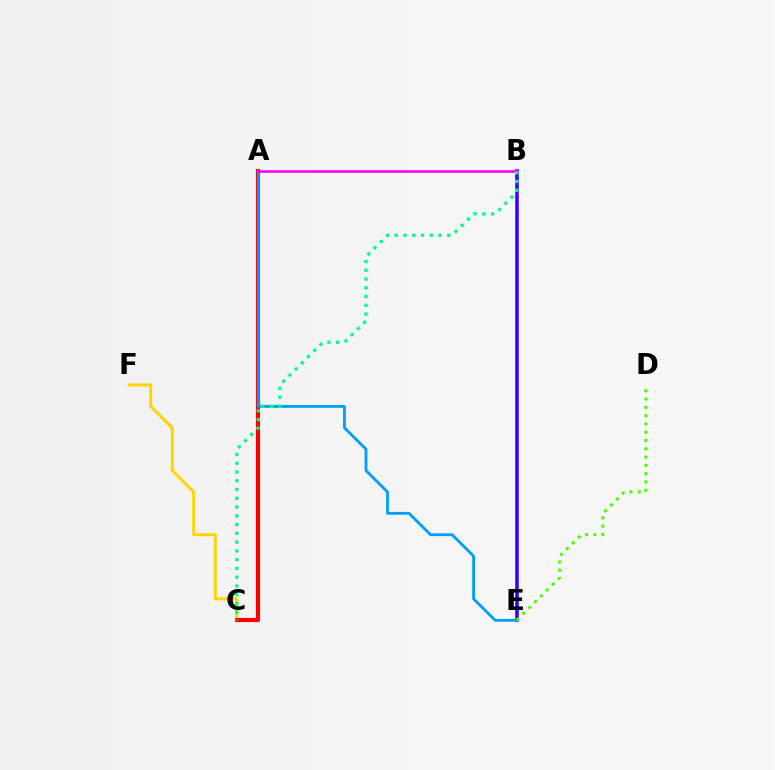{('C', 'F'): [{'color': '#ffd500', 'line_style': 'solid', 'thickness': 2.17}], ('B', 'E'): [{'color': '#3700ff', 'line_style': 'solid', 'thickness': 2.56}], ('A', 'C'): [{'color': '#ff0000', 'line_style': 'solid', 'thickness': 2.96}], ('A', 'E'): [{'color': '#009eff', 'line_style': 'solid', 'thickness': 2.03}], ('D', 'E'): [{'color': '#4fff00', 'line_style': 'dotted', 'thickness': 2.25}], ('A', 'B'): [{'color': '#ff00ed', 'line_style': 'solid', 'thickness': 1.87}], ('B', 'C'): [{'color': '#00ff86', 'line_style': 'dotted', 'thickness': 2.38}]}